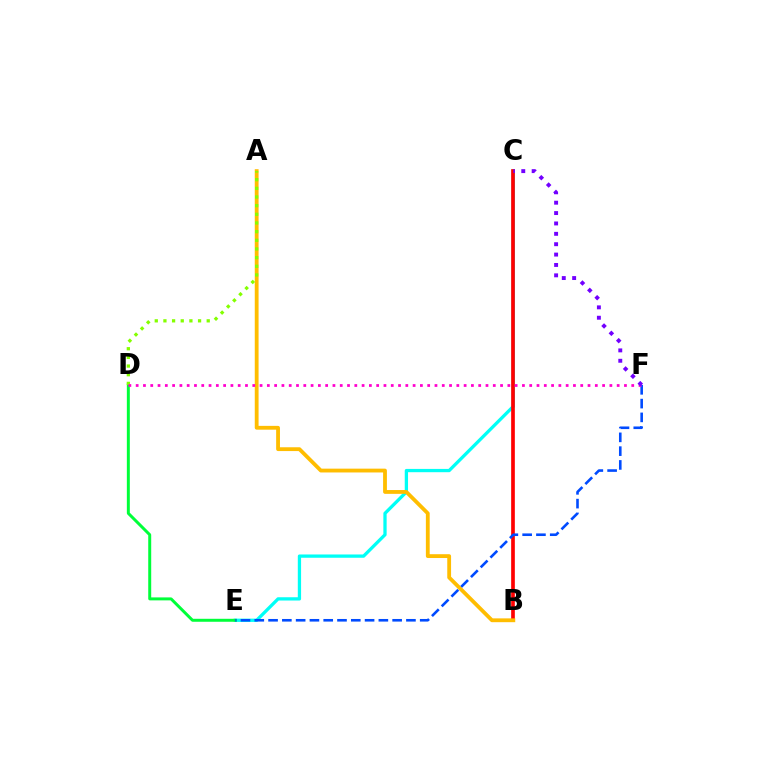{('C', 'E'): [{'color': '#00fff6', 'line_style': 'solid', 'thickness': 2.37}], ('D', 'E'): [{'color': '#00ff39', 'line_style': 'solid', 'thickness': 2.14}], ('B', 'C'): [{'color': '#ff0000', 'line_style': 'solid', 'thickness': 2.64}], ('A', 'B'): [{'color': '#ffbd00', 'line_style': 'solid', 'thickness': 2.75}], ('A', 'D'): [{'color': '#84ff00', 'line_style': 'dotted', 'thickness': 2.35}], ('E', 'F'): [{'color': '#004bff', 'line_style': 'dashed', 'thickness': 1.87}], ('D', 'F'): [{'color': '#ff00cf', 'line_style': 'dotted', 'thickness': 1.98}], ('C', 'F'): [{'color': '#7200ff', 'line_style': 'dotted', 'thickness': 2.82}]}